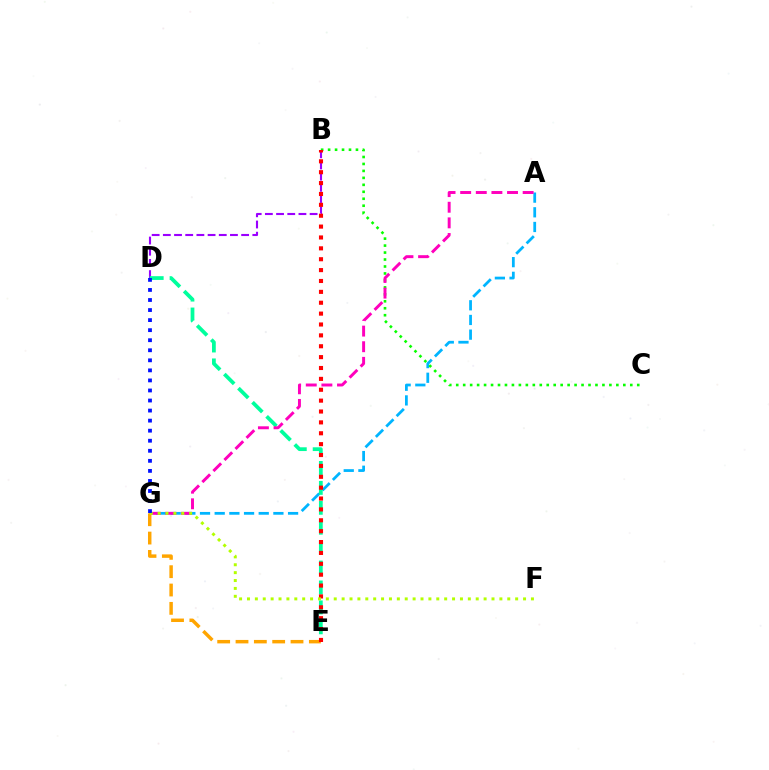{('B', 'D'): [{'color': '#9b00ff', 'line_style': 'dashed', 'thickness': 1.52}], ('A', 'G'): [{'color': '#00b5ff', 'line_style': 'dashed', 'thickness': 1.99}, {'color': '#ff00bd', 'line_style': 'dashed', 'thickness': 2.12}], ('B', 'C'): [{'color': '#08ff00', 'line_style': 'dotted', 'thickness': 1.89}], ('D', 'E'): [{'color': '#00ff9d', 'line_style': 'dashed', 'thickness': 2.71}], ('E', 'G'): [{'color': '#ffa500', 'line_style': 'dashed', 'thickness': 2.49}], ('B', 'E'): [{'color': '#ff0000', 'line_style': 'dotted', 'thickness': 2.96}], ('F', 'G'): [{'color': '#b3ff00', 'line_style': 'dotted', 'thickness': 2.14}], ('D', 'G'): [{'color': '#0010ff', 'line_style': 'dotted', 'thickness': 2.73}]}